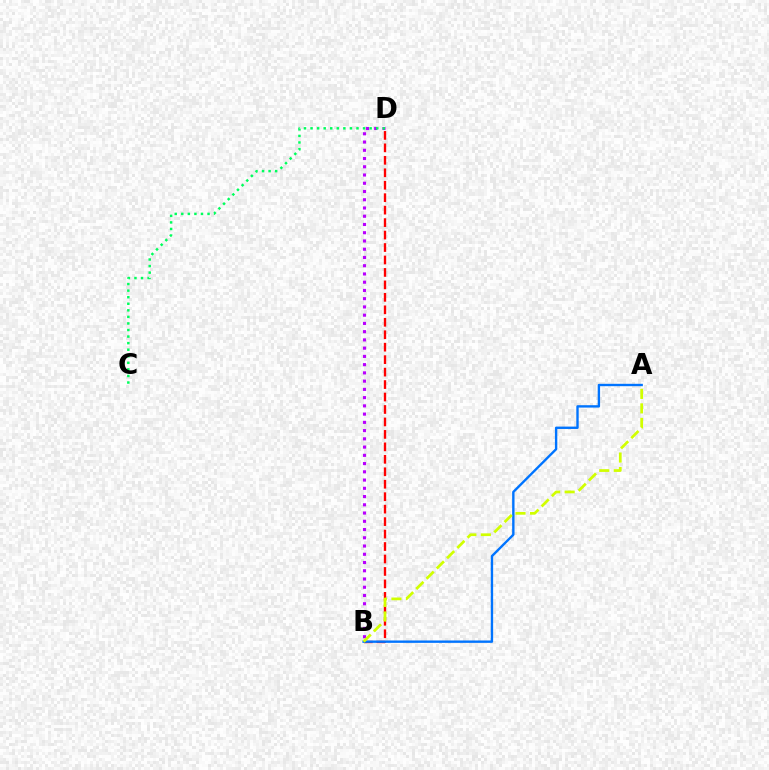{('B', 'D'): [{'color': '#b900ff', 'line_style': 'dotted', 'thickness': 2.24}, {'color': '#ff0000', 'line_style': 'dashed', 'thickness': 1.69}], ('A', 'B'): [{'color': '#0074ff', 'line_style': 'solid', 'thickness': 1.71}, {'color': '#d1ff00', 'line_style': 'dashed', 'thickness': 1.97}], ('C', 'D'): [{'color': '#00ff5c', 'line_style': 'dotted', 'thickness': 1.78}]}